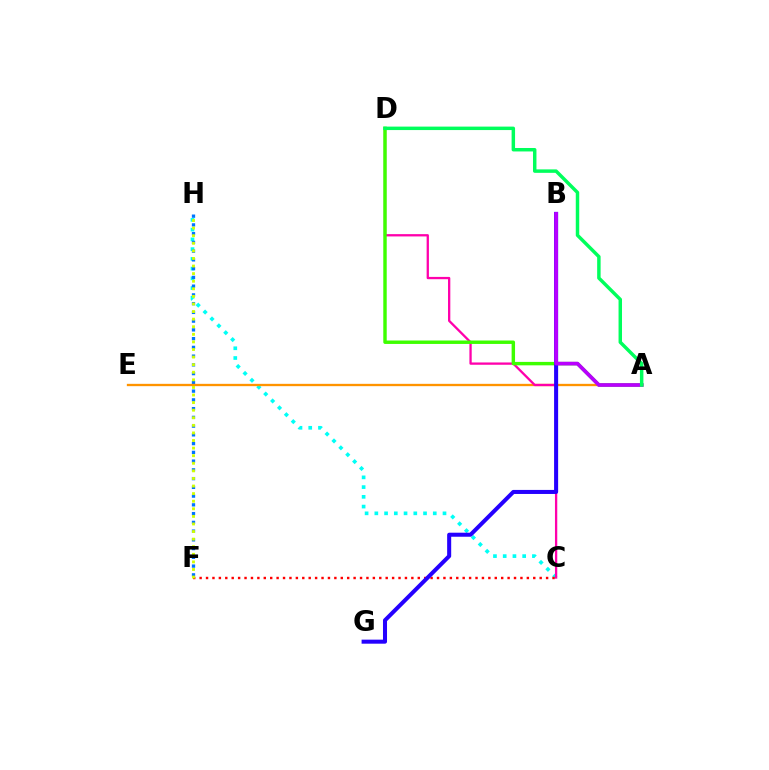{('C', 'H'): [{'color': '#00fff6', 'line_style': 'dotted', 'thickness': 2.65}], ('C', 'F'): [{'color': '#ff0000', 'line_style': 'dotted', 'thickness': 1.74}], ('F', 'H'): [{'color': '#0074ff', 'line_style': 'dotted', 'thickness': 2.38}, {'color': '#d1ff00', 'line_style': 'dotted', 'thickness': 2.06}], ('A', 'E'): [{'color': '#ff9400', 'line_style': 'solid', 'thickness': 1.67}], ('C', 'D'): [{'color': '#ff00ac', 'line_style': 'solid', 'thickness': 1.65}], ('A', 'D'): [{'color': '#3dff00', 'line_style': 'solid', 'thickness': 2.47}, {'color': '#00ff5c', 'line_style': 'solid', 'thickness': 2.49}], ('B', 'G'): [{'color': '#2500ff', 'line_style': 'solid', 'thickness': 2.91}], ('A', 'B'): [{'color': '#b900ff', 'line_style': 'solid', 'thickness': 2.67}]}